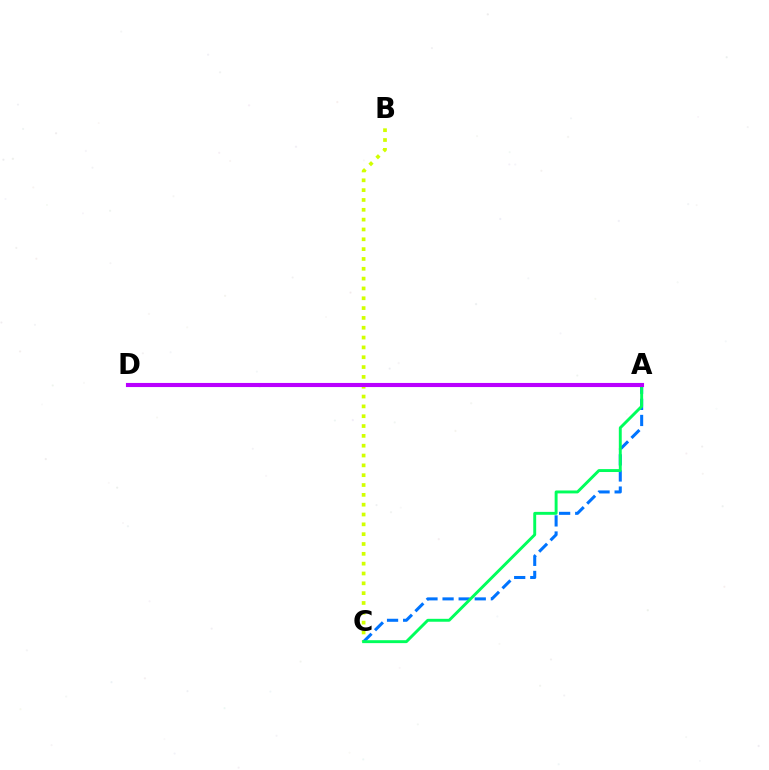{('B', 'C'): [{'color': '#d1ff00', 'line_style': 'dotted', 'thickness': 2.67}], ('A', 'D'): [{'color': '#ff0000', 'line_style': 'solid', 'thickness': 1.87}, {'color': '#b900ff', 'line_style': 'solid', 'thickness': 2.96}], ('A', 'C'): [{'color': '#0074ff', 'line_style': 'dashed', 'thickness': 2.19}, {'color': '#00ff5c', 'line_style': 'solid', 'thickness': 2.1}]}